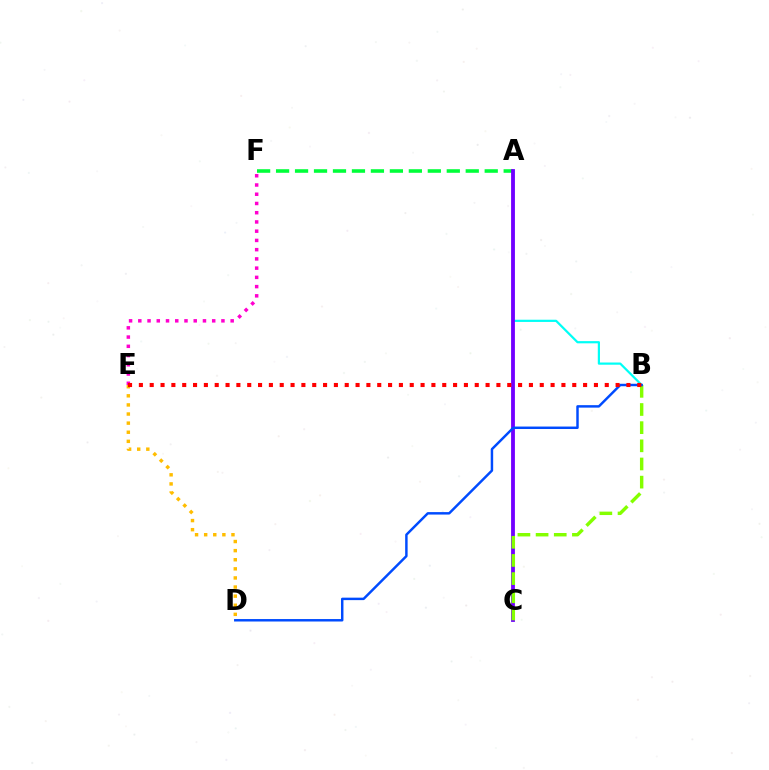{('A', 'B'): [{'color': '#00fff6', 'line_style': 'solid', 'thickness': 1.59}], ('A', 'F'): [{'color': '#00ff39', 'line_style': 'dashed', 'thickness': 2.58}], ('E', 'F'): [{'color': '#ff00cf', 'line_style': 'dotted', 'thickness': 2.51}], ('A', 'C'): [{'color': '#7200ff', 'line_style': 'solid', 'thickness': 2.75}], ('B', 'C'): [{'color': '#84ff00', 'line_style': 'dashed', 'thickness': 2.47}], ('D', 'E'): [{'color': '#ffbd00', 'line_style': 'dotted', 'thickness': 2.47}], ('B', 'D'): [{'color': '#004bff', 'line_style': 'solid', 'thickness': 1.77}], ('B', 'E'): [{'color': '#ff0000', 'line_style': 'dotted', 'thickness': 2.94}]}